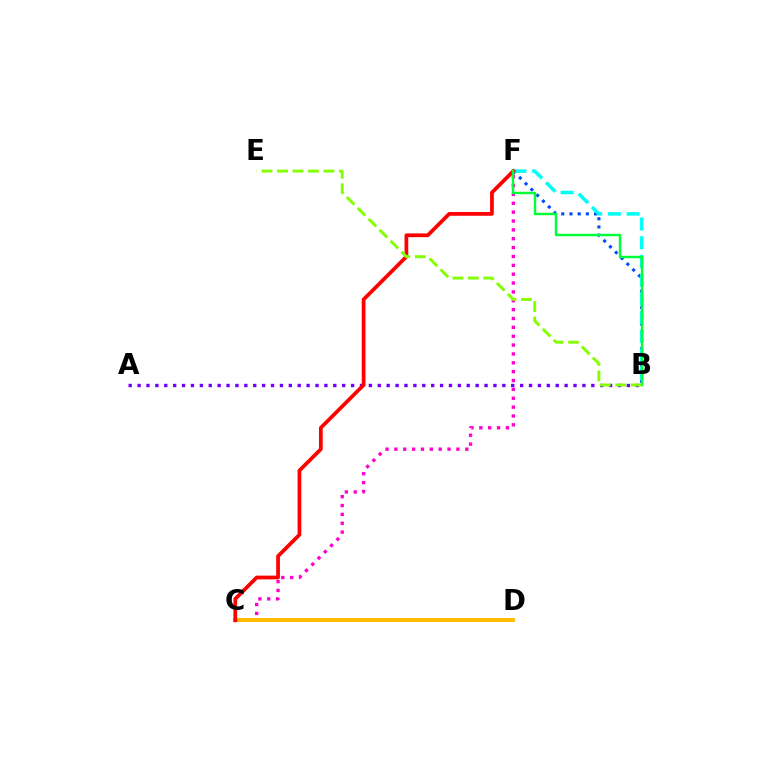{('B', 'F'): [{'color': '#004bff', 'line_style': 'dotted', 'thickness': 2.23}, {'color': '#00fff6', 'line_style': 'dashed', 'thickness': 2.54}, {'color': '#00ff39', 'line_style': 'solid', 'thickness': 1.75}], ('C', 'F'): [{'color': '#ff00cf', 'line_style': 'dotted', 'thickness': 2.41}, {'color': '#ff0000', 'line_style': 'solid', 'thickness': 2.69}], ('A', 'B'): [{'color': '#7200ff', 'line_style': 'dotted', 'thickness': 2.42}], ('C', 'D'): [{'color': '#ffbd00', 'line_style': 'solid', 'thickness': 2.84}], ('B', 'E'): [{'color': '#84ff00', 'line_style': 'dashed', 'thickness': 2.1}]}